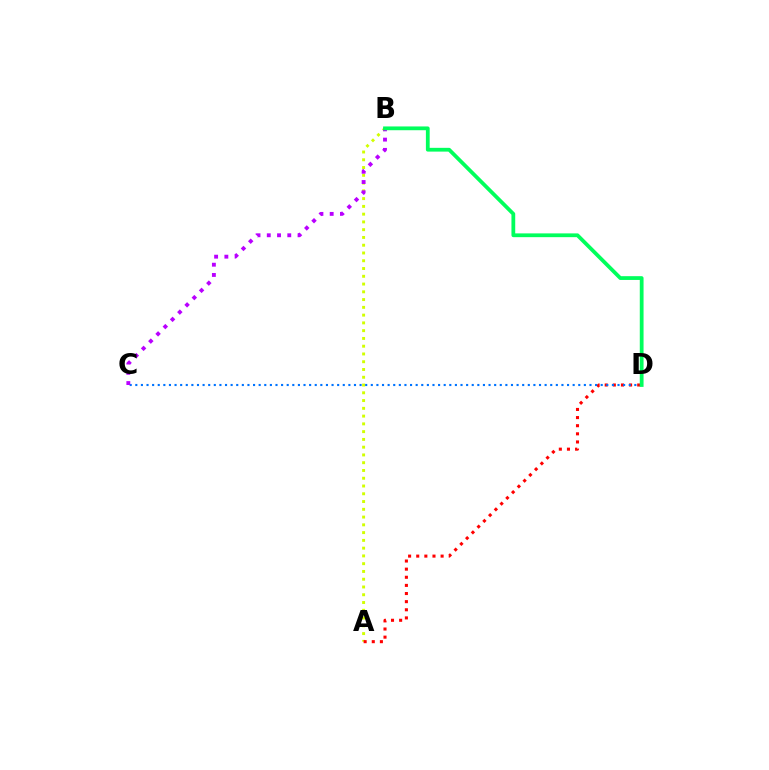{('A', 'B'): [{'color': '#d1ff00', 'line_style': 'dotted', 'thickness': 2.11}], ('A', 'D'): [{'color': '#ff0000', 'line_style': 'dotted', 'thickness': 2.21}], ('C', 'D'): [{'color': '#0074ff', 'line_style': 'dotted', 'thickness': 1.52}], ('B', 'C'): [{'color': '#b900ff', 'line_style': 'dotted', 'thickness': 2.79}], ('B', 'D'): [{'color': '#00ff5c', 'line_style': 'solid', 'thickness': 2.72}]}